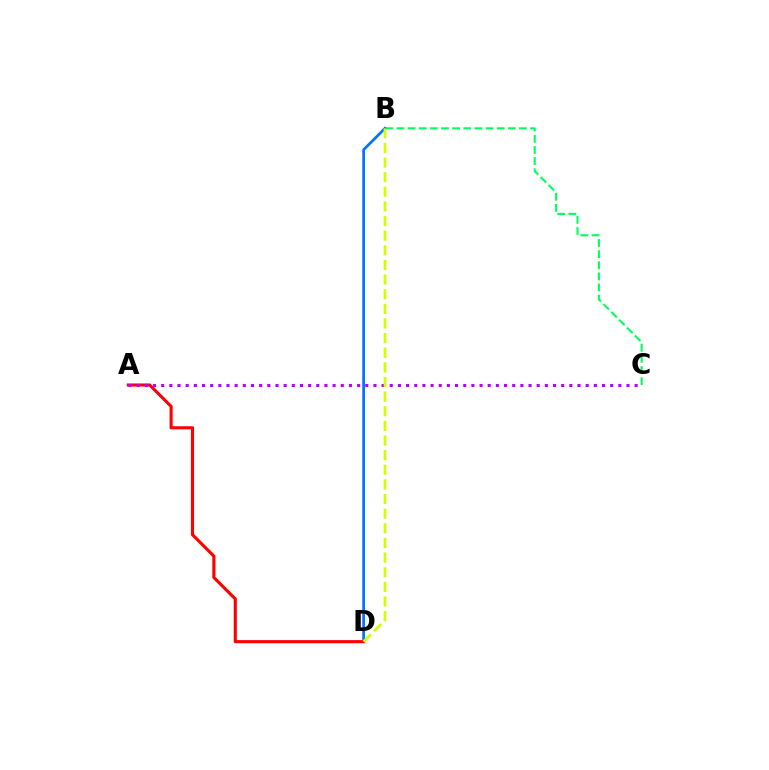{('B', 'C'): [{'color': '#00ff5c', 'line_style': 'dashed', 'thickness': 1.51}], ('B', 'D'): [{'color': '#0074ff', 'line_style': 'solid', 'thickness': 1.96}, {'color': '#d1ff00', 'line_style': 'dashed', 'thickness': 1.99}], ('A', 'D'): [{'color': '#ff0000', 'line_style': 'solid', 'thickness': 2.24}], ('A', 'C'): [{'color': '#b900ff', 'line_style': 'dotted', 'thickness': 2.22}]}